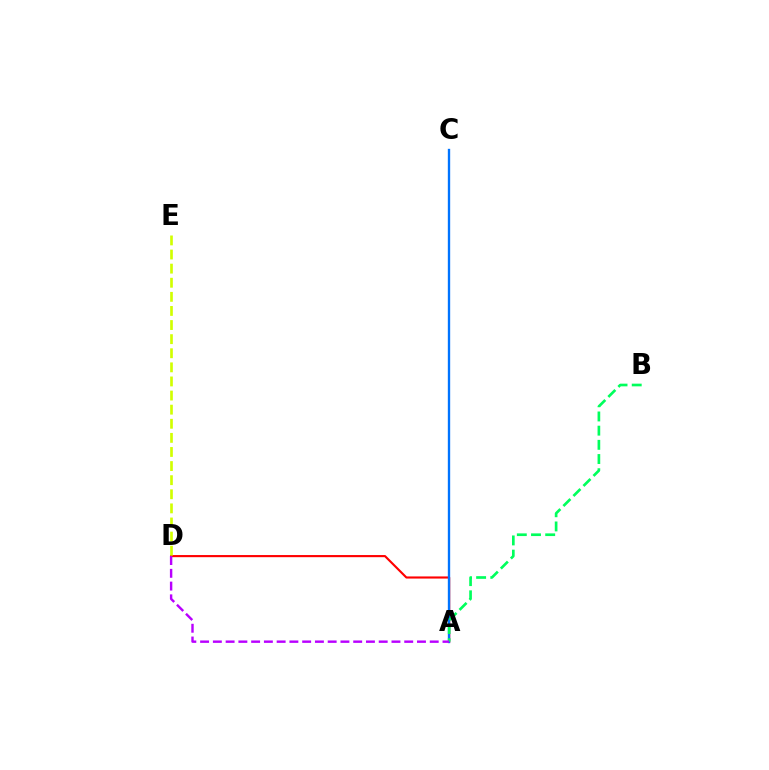{('A', 'D'): [{'color': '#ff0000', 'line_style': 'solid', 'thickness': 1.54}, {'color': '#b900ff', 'line_style': 'dashed', 'thickness': 1.73}], ('D', 'E'): [{'color': '#d1ff00', 'line_style': 'dashed', 'thickness': 1.92}], ('A', 'C'): [{'color': '#0074ff', 'line_style': 'solid', 'thickness': 1.7}], ('A', 'B'): [{'color': '#00ff5c', 'line_style': 'dashed', 'thickness': 1.93}]}